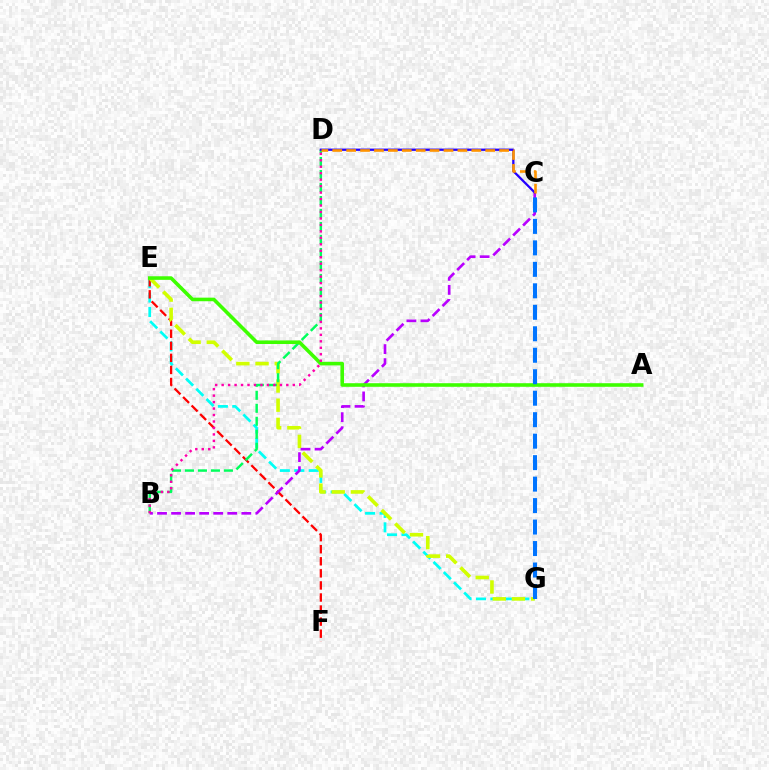{('E', 'G'): [{'color': '#00fff6', 'line_style': 'dashed', 'thickness': 1.96}, {'color': '#d1ff00', 'line_style': 'dashed', 'thickness': 2.61}], ('E', 'F'): [{'color': '#ff0000', 'line_style': 'dashed', 'thickness': 1.64}], ('B', 'D'): [{'color': '#00ff5c', 'line_style': 'dashed', 'thickness': 1.77}, {'color': '#ff00ac', 'line_style': 'dotted', 'thickness': 1.76}], ('B', 'C'): [{'color': '#b900ff', 'line_style': 'dashed', 'thickness': 1.91}], ('A', 'E'): [{'color': '#3dff00', 'line_style': 'solid', 'thickness': 2.58}], ('C', 'D'): [{'color': '#2500ff', 'line_style': 'solid', 'thickness': 1.64}, {'color': '#ff9400', 'line_style': 'dashed', 'thickness': 1.89}], ('C', 'G'): [{'color': '#0074ff', 'line_style': 'dashed', 'thickness': 2.92}]}